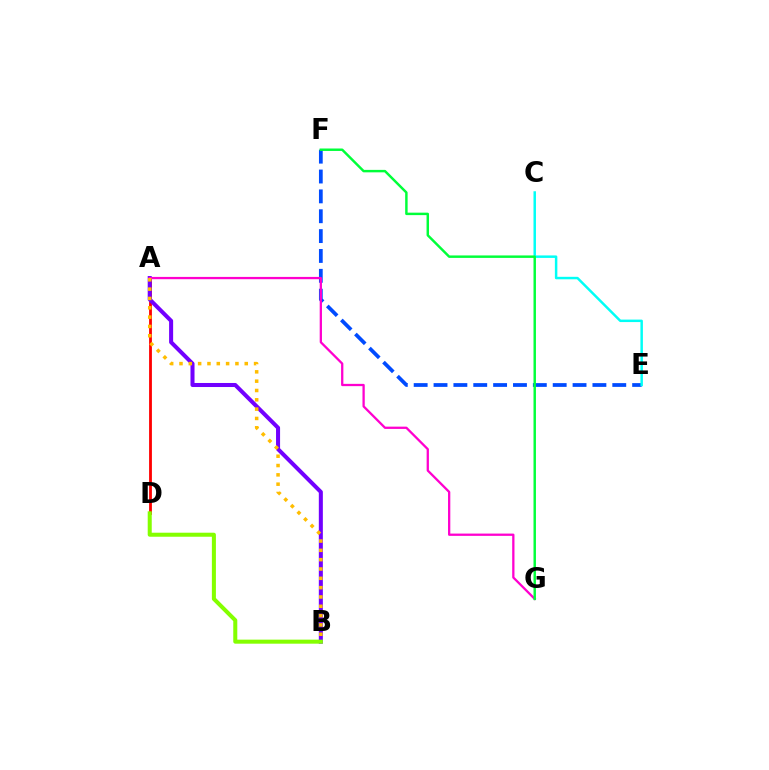{('E', 'F'): [{'color': '#004bff', 'line_style': 'dashed', 'thickness': 2.7}], ('C', 'E'): [{'color': '#00fff6', 'line_style': 'solid', 'thickness': 1.78}], ('A', 'D'): [{'color': '#ff0000', 'line_style': 'solid', 'thickness': 2.03}], ('A', 'B'): [{'color': '#7200ff', 'line_style': 'solid', 'thickness': 2.91}, {'color': '#ffbd00', 'line_style': 'dotted', 'thickness': 2.53}], ('B', 'D'): [{'color': '#84ff00', 'line_style': 'solid', 'thickness': 2.9}], ('A', 'G'): [{'color': '#ff00cf', 'line_style': 'solid', 'thickness': 1.64}], ('F', 'G'): [{'color': '#00ff39', 'line_style': 'solid', 'thickness': 1.77}]}